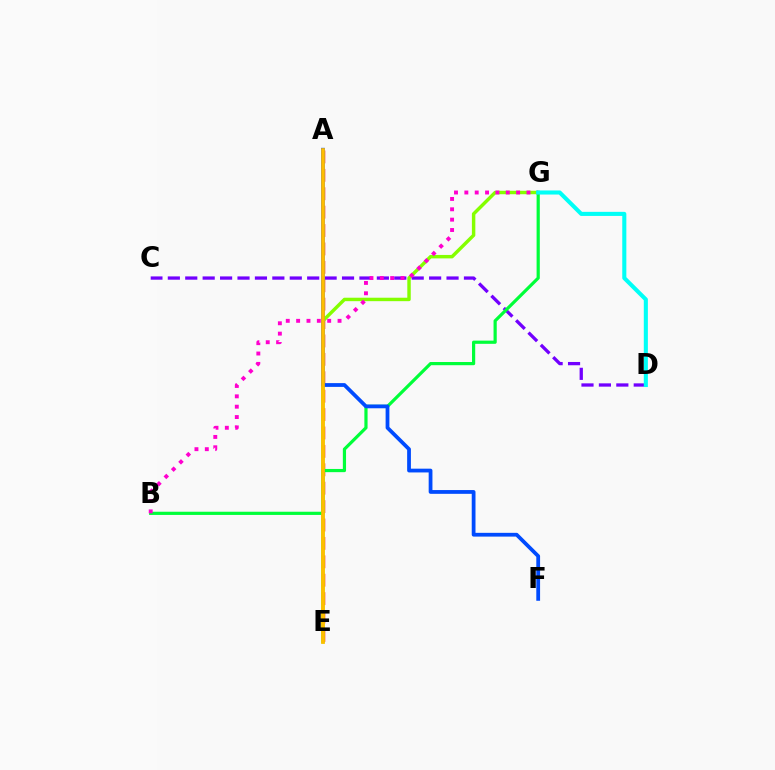{('A', 'E'): [{'color': '#ff0000', 'line_style': 'dashed', 'thickness': 2.5}, {'color': '#ffbd00', 'line_style': 'solid', 'thickness': 2.65}], ('C', 'D'): [{'color': '#7200ff', 'line_style': 'dashed', 'thickness': 2.37}], ('E', 'G'): [{'color': '#84ff00', 'line_style': 'solid', 'thickness': 2.48}], ('B', 'G'): [{'color': '#00ff39', 'line_style': 'solid', 'thickness': 2.3}, {'color': '#ff00cf', 'line_style': 'dotted', 'thickness': 2.81}], ('A', 'F'): [{'color': '#004bff', 'line_style': 'solid', 'thickness': 2.71}], ('D', 'G'): [{'color': '#00fff6', 'line_style': 'solid', 'thickness': 2.94}]}